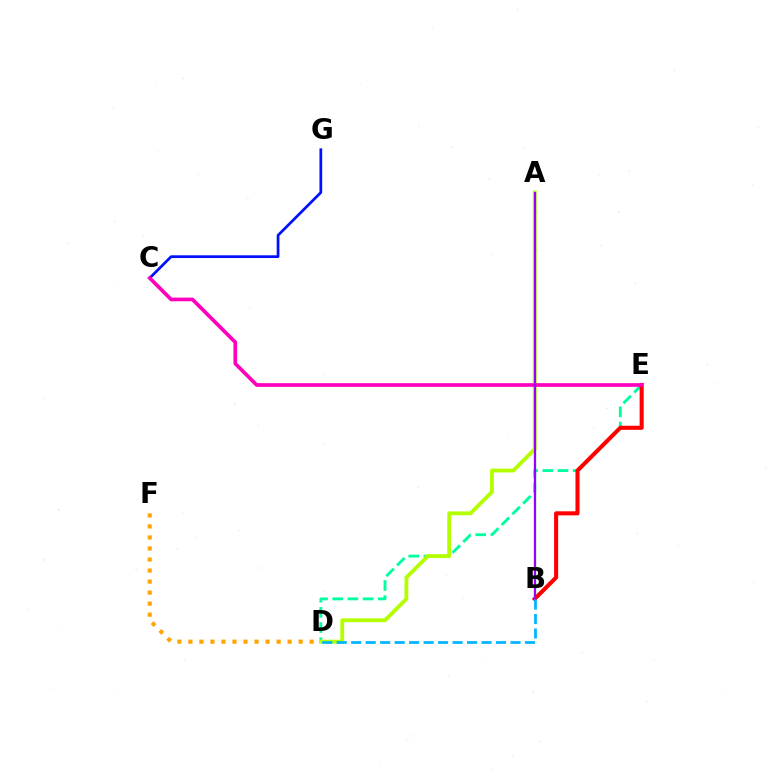{('D', 'E'): [{'color': '#00ff9d', 'line_style': 'dashed', 'thickness': 2.06}], ('C', 'G'): [{'color': '#0010ff', 'line_style': 'solid', 'thickness': 1.97}], ('A', 'B'): [{'color': '#08ff00', 'line_style': 'solid', 'thickness': 1.65}, {'color': '#9b00ff', 'line_style': 'solid', 'thickness': 1.56}], ('B', 'E'): [{'color': '#ff0000', 'line_style': 'solid', 'thickness': 2.93}], ('D', 'F'): [{'color': '#ffa500', 'line_style': 'dotted', 'thickness': 3.0}], ('A', 'D'): [{'color': '#b3ff00', 'line_style': 'solid', 'thickness': 2.75}], ('C', 'E'): [{'color': '#ff00bd', 'line_style': 'solid', 'thickness': 2.65}], ('B', 'D'): [{'color': '#00b5ff', 'line_style': 'dashed', 'thickness': 1.97}]}